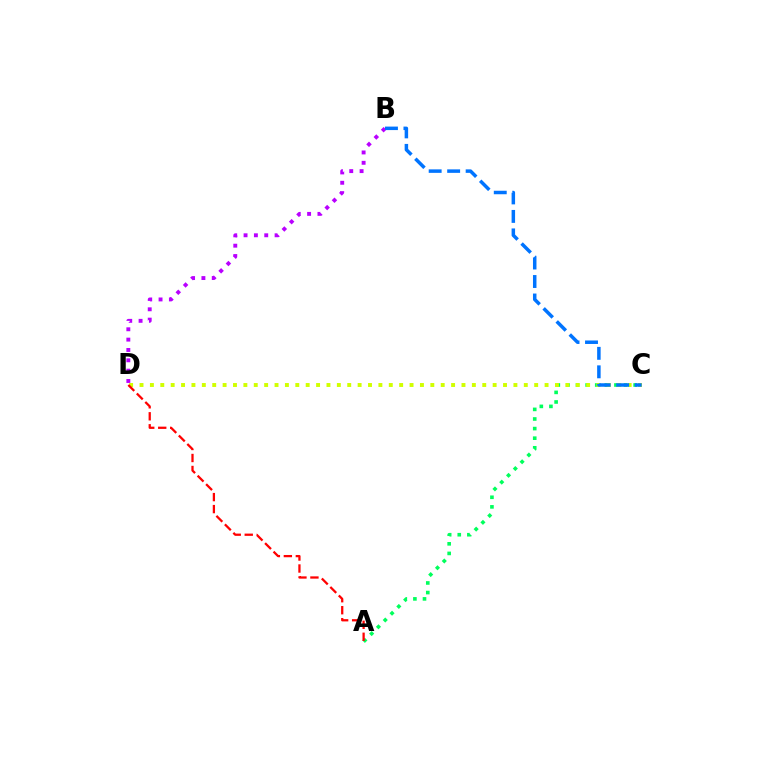{('B', 'D'): [{'color': '#b900ff', 'line_style': 'dotted', 'thickness': 2.81}], ('A', 'C'): [{'color': '#00ff5c', 'line_style': 'dotted', 'thickness': 2.61}], ('C', 'D'): [{'color': '#d1ff00', 'line_style': 'dotted', 'thickness': 2.82}], ('B', 'C'): [{'color': '#0074ff', 'line_style': 'dashed', 'thickness': 2.51}], ('A', 'D'): [{'color': '#ff0000', 'line_style': 'dashed', 'thickness': 1.63}]}